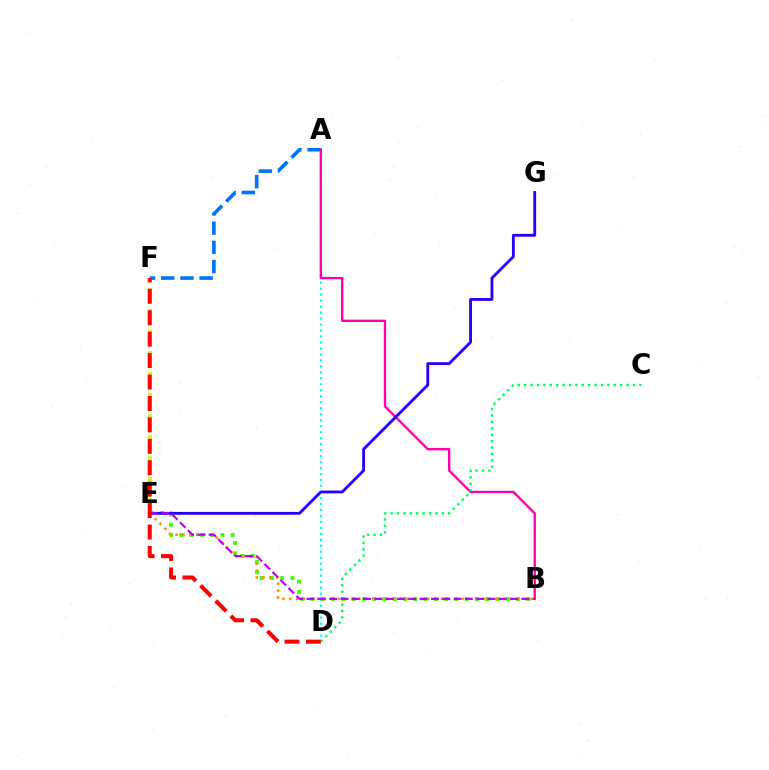{('E', 'F'): [{'color': '#d1ff00', 'line_style': 'dashed', 'thickness': 2.86}], ('A', 'D'): [{'color': '#00fff6', 'line_style': 'dotted', 'thickness': 1.62}], ('A', 'F'): [{'color': '#0074ff', 'line_style': 'dashed', 'thickness': 2.61}], ('B', 'E'): [{'color': '#3dff00', 'line_style': 'dotted', 'thickness': 2.79}, {'color': '#ff9400', 'line_style': 'dotted', 'thickness': 1.87}, {'color': '#b900ff', 'line_style': 'dashed', 'thickness': 1.54}], ('A', 'B'): [{'color': '#ff00ac', 'line_style': 'solid', 'thickness': 1.69}], ('E', 'G'): [{'color': '#2500ff', 'line_style': 'solid', 'thickness': 2.05}], ('C', 'D'): [{'color': '#00ff5c', 'line_style': 'dotted', 'thickness': 1.74}], ('D', 'F'): [{'color': '#ff0000', 'line_style': 'dashed', 'thickness': 2.91}]}